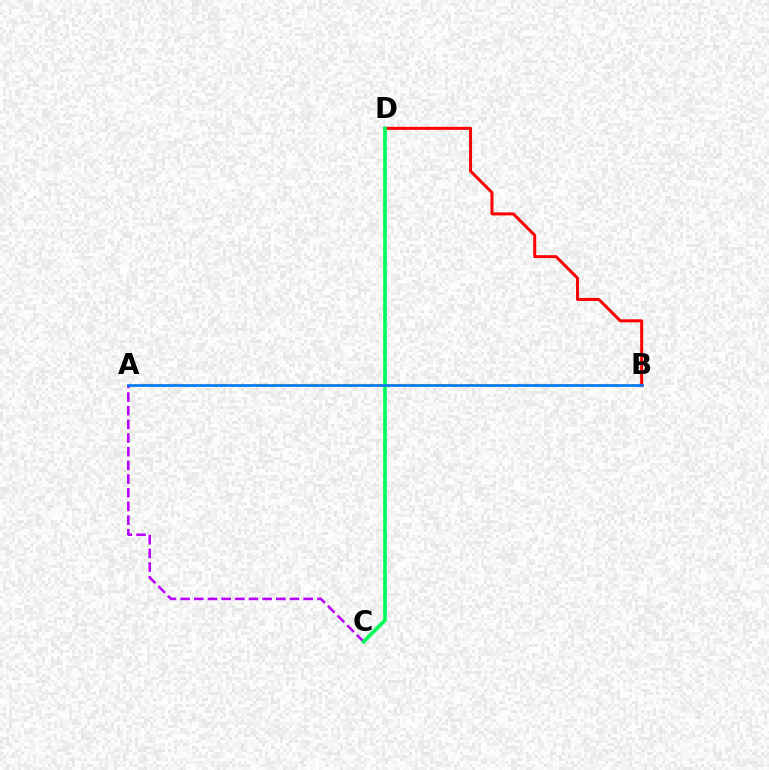{('A', 'B'): [{'color': '#d1ff00', 'line_style': 'dotted', 'thickness': 2.22}, {'color': '#0074ff', 'line_style': 'solid', 'thickness': 1.9}], ('A', 'C'): [{'color': '#b900ff', 'line_style': 'dashed', 'thickness': 1.86}], ('B', 'D'): [{'color': '#ff0000', 'line_style': 'solid', 'thickness': 2.16}], ('C', 'D'): [{'color': '#00ff5c', 'line_style': 'solid', 'thickness': 2.66}]}